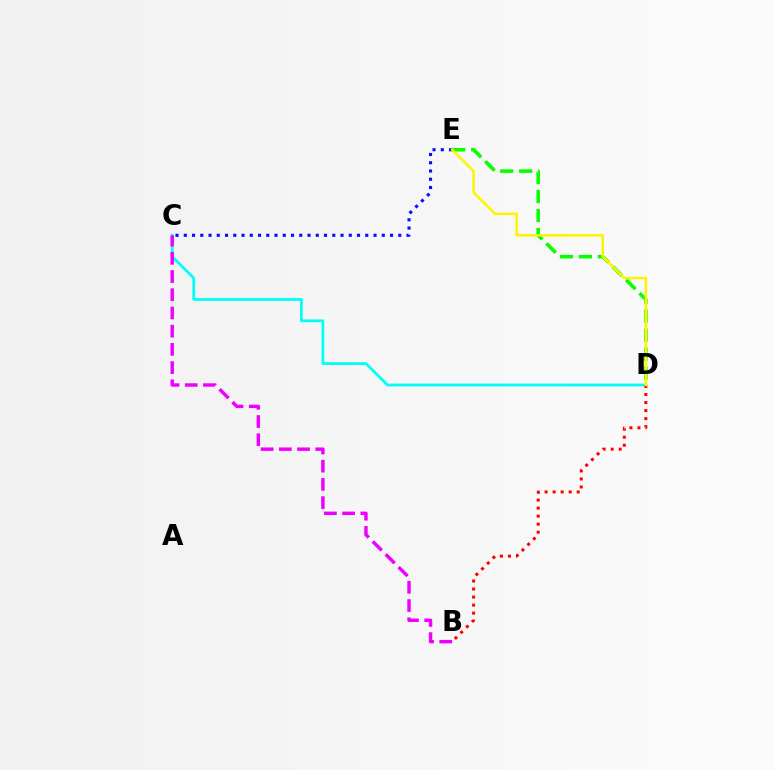{('D', 'E'): [{'color': '#08ff00', 'line_style': 'dashed', 'thickness': 2.58}, {'color': '#fcf500', 'line_style': 'solid', 'thickness': 1.83}], ('C', 'D'): [{'color': '#00fff6', 'line_style': 'solid', 'thickness': 2.01}], ('C', 'E'): [{'color': '#0010ff', 'line_style': 'dotted', 'thickness': 2.24}], ('B', 'D'): [{'color': '#ff0000', 'line_style': 'dotted', 'thickness': 2.18}], ('B', 'C'): [{'color': '#ee00ff', 'line_style': 'dashed', 'thickness': 2.47}]}